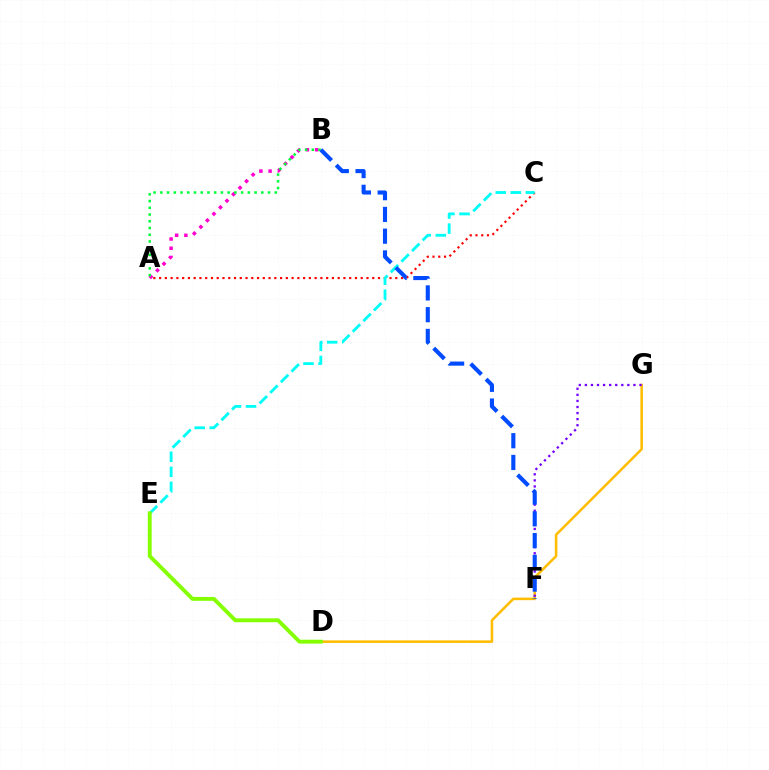{('D', 'G'): [{'color': '#ffbd00', 'line_style': 'solid', 'thickness': 1.83}], ('F', 'G'): [{'color': '#7200ff', 'line_style': 'dotted', 'thickness': 1.65}], ('A', 'B'): [{'color': '#ff00cf', 'line_style': 'dotted', 'thickness': 2.51}, {'color': '#00ff39', 'line_style': 'dotted', 'thickness': 1.83}], ('A', 'C'): [{'color': '#ff0000', 'line_style': 'dotted', 'thickness': 1.56}], ('C', 'E'): [{'color': '#00fff6', 'line_style': 'dashed', 'thickness': 2.04}], ('D', 'E'): [{'color': '#84ff00', 'line_style': 'solid', 'thickness': 2.79}], ('B', 'F'): [{'color': '#004bff', 'line_style': 'dashed', 'thickness': 2.95}]}